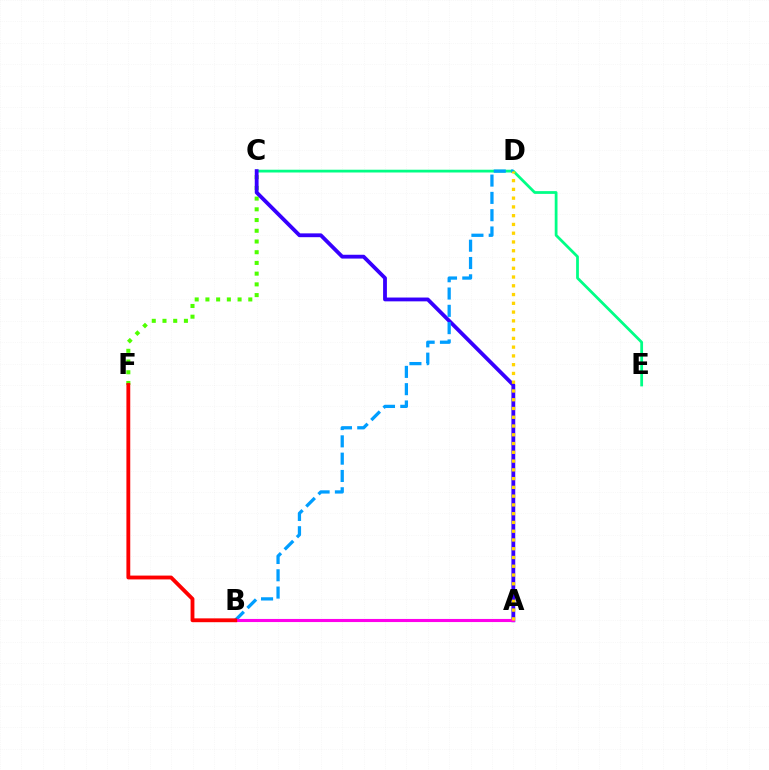{('C', 'F'): [{'color': '#4fff00', 'line_style': 'dotted', 'thickness': 2.91}], ('C', 'E'): [{'color': '#00ff86', 'line_style': 'solid', 'thickness': 1.99}], ('A', 'C'): [{'color': '#3700ff', 'line_style': 'solid', 'thickness': 2.75}], ('B', 'D'): [{'color': '#009eff', 'line_style': 'dashed', 'thickness': 2.35}], ('A', 'B'): [{'color': '#ff00ed', 'line_style': 'solid', 'thickness': 2.23}], ('A', 'D'): [{'color': '#ffd500', 'line_style': 'dotted', 'thickness': 2.38}], ('B', 'F'): [{'color': '#ff0000', 'line_style': 'solid', 'thickness': 2.76}]}